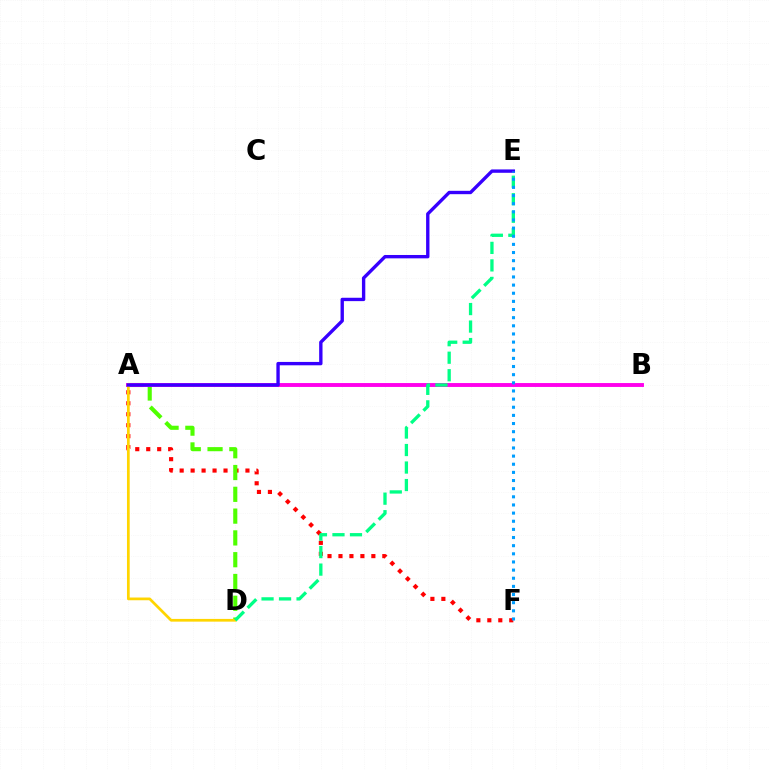{('A', 'F'): [{'color': '#ff0000', 'line_style': 'dotted', 'thickness': 2.98}], ('A', 'D'): [{'color': '#4fff00', 'line_style': 'dashed', 'thickness': 2.96}, {'color': '#ffd500', 'line_style': 'solid', 'thickness': 1.96}], ('A', 'B'): [{'color': '#ff00ed', 'line_style': 'solid', 'thickness': 2.8}], ('A', 'E'): [{'color': '#3700ff', 'line_style': 'solid', 'thickness': 2.42}], ('D', 'E'): [{'color': '#00ff86', 'line_style': 'dashed', 'thickness': 2.38}], ('E', 'F'): [{'color': '#009eff', 'line_style': 'dotted', 'thickness': 2.21}]}